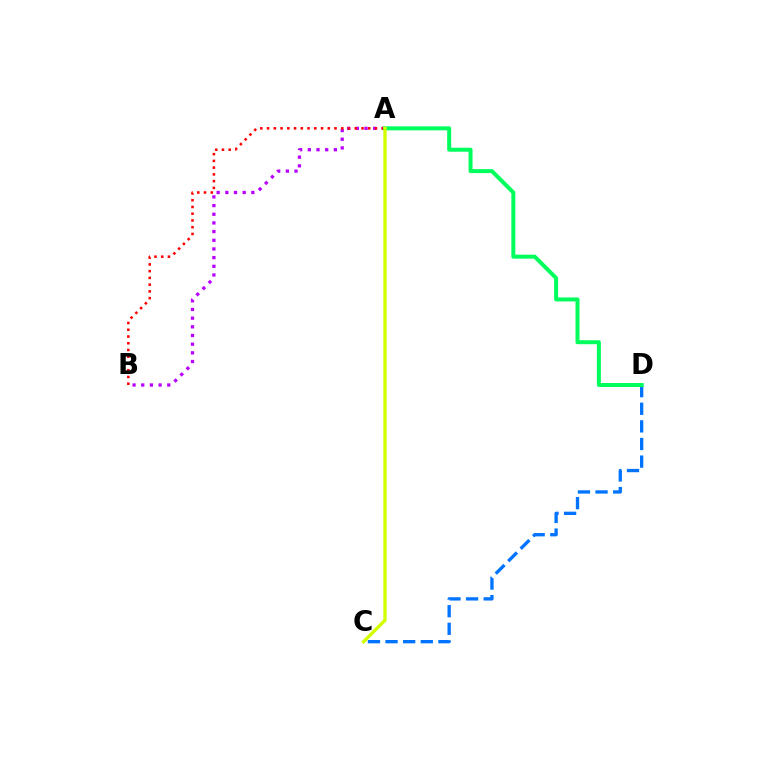{('A', 'B'): [{'color': '#b900ff', 'line_style': 'dotted', 'thickness': 2.36}, {'color': '#ff0000', 'line_style': 'dotted', 'thickness': 1.83}], ('C', 'D'): [{'color': '#0074ff', 'line_style': 'dashed', 'thickness': 2.39}], ('A', 'D'): [{'color': '#00ff5c', 'line_style': 'solid', 'thickness': 2.88}], ('A', 'C'): [{'color': '#d1ff00', 'line_style': 'solid', 'thickness': 2.4}]}